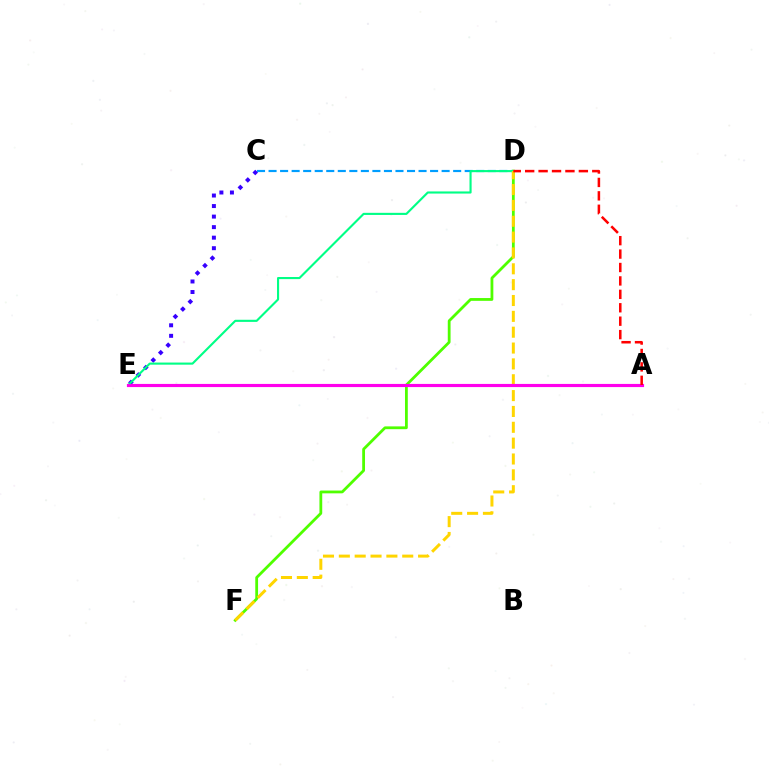{('C', 'E'): [{'color': '#3700ff', 'line_style': 'dotted', 'thickness': 2.86}], ('C', 'D'): [{'color': '#009eff', 'line_style': 'dashed', 'thickness': 1.57}], ('D', 'F'): [{'color': '#4fff00', 'line_style': 'solid', 'thickness': 2.01}, {'color': '#ffd500', 'line_style': 'dashed', 'thickness': 2.15}], ('D', 'E'): [{'color': '#00ff86', 'line_style': 'solid', 'thickness': 1.53}], ('A', 'E'): [{'color': '#ff00ed', 'line_style': 'solid', 'thickness': 2.27}], ('A', 'D'): [{'color': '#ff0000', 'line_style': 'dashed', 'thickness': 1.82}]}